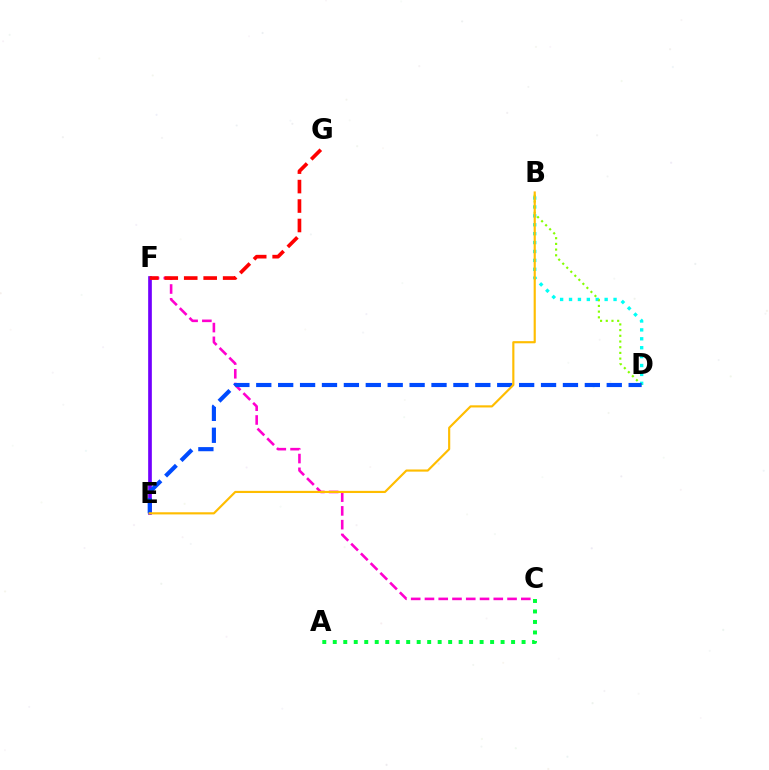{('C', 'F'): [{'color': '#ff00cf', 'line_style': 'dashed', 'thickness': 1.87}], ('B', 'D'): [{'color': '#00fff6', 'line_style': 'dotted', 'thickness': 2.42}, {'color': '#84ff00', 'line_style': 'dotted', 'thickness': 1.55}], ('A', 'C'): [{'color': '#00ff39', 'line_style': 'dotted', 'thickness': 2.85}], ('E', 'F'): [{'color': '#7200ff', 'line_style': 'solid', 'thickness': 2.65}], ('D', 'E'): [{'color': '#004bff', 'line_style': 'dashed', 'thickness': 2.98}], ('F', 'G'): [{'color': '#ff0000', 'line_style': 'dashed', 'thickness': 2.64}], ('B', 'E'): [{'color': '#ffbd00', 'line_style': 'solid', 'thickness': 1.55}]}